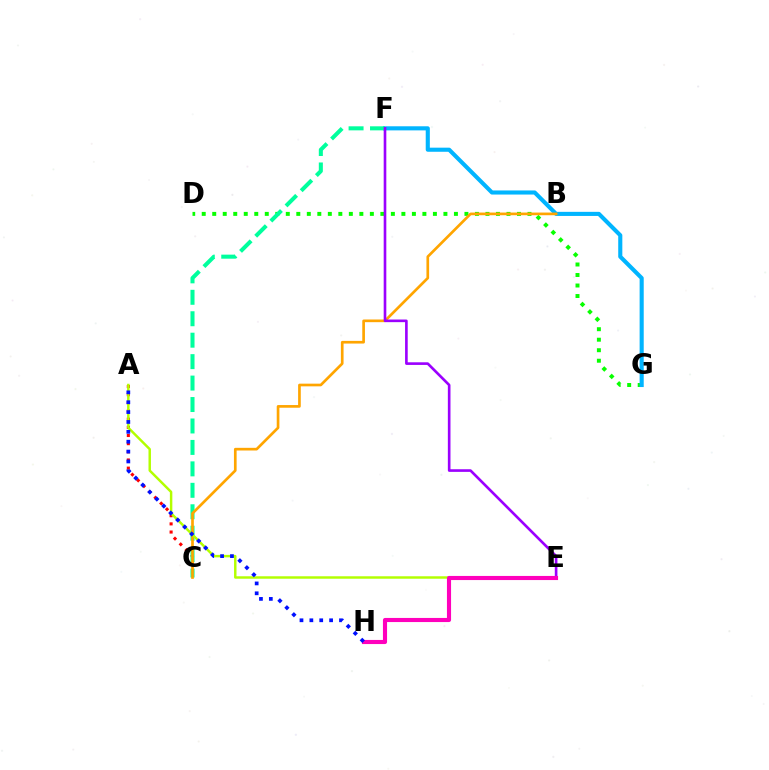{('D', 'G'): [{'color': '#08ff00', 'line_style': 'dotted', 'thickness': 2.86}], ('A', 'C'): [{'color': '#ff0000', 'line_style': 'dotted', 'thickness': 2.22}], ('F', 'G'): [{'color': '#00b5ff', 'line_style': 'solid', 'thickness': 2.95}], ('C', 'F'): [{'color': '#00ff9d', 'line_style': 'dashed', 'thickness': 2.91}], ('B', 'C'): [{'color': '#ffa500', 'line_style': 'solid', 'thickness': 1.93}], ('E', 'F'): [{'color': '#9b00ff', 'line_style': 'solid', 'thickness': 1.9}], ('A', 'E'): [{'color': '#b3ff00', 'line_style': 'solid', 'thickness': 1.77}], ('E', 'H'): [{'color': '#ff00bd', 'line_style': 'solid', 'thickness': 2.96}], ('A', 'H'): [{'color': '#0010ff', 'line_style': 'dotted', 'thickness': 2.68}]}